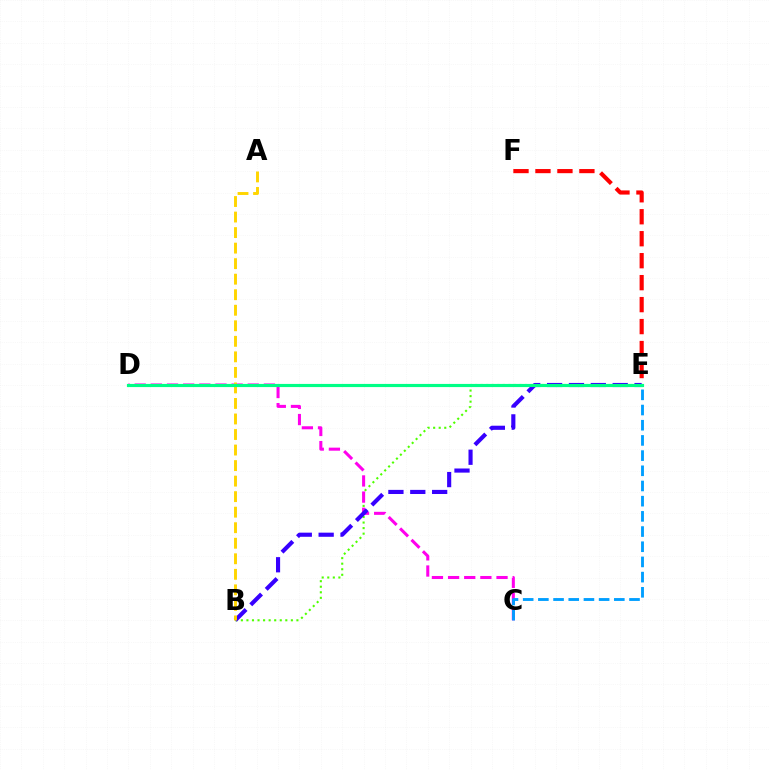{('B', 'E'): [{'color': '#4fff00', 'line_style': 'dotted', 'thickness': 1.51}, {'color': '#3700ff', 'line_style': 'dashed', 'thickness': 2.97}], ('C', 'D'): [{'color': '#ff00ed', 'line_style': 'dashed', 'thickness': 2.19}], ('C', 'E'): [{'color': '#009eff', 'line_style': 'dashed', 'thickness': 2.06}], ('A', 'B'): [{'color': '#ffd500', 'line_style': 'dashed', 'thickness': 2.11}], ('E', 'F'): [{'color': '#ff0000', 'line_style': 'dashed', 'thickness': 2.98}], ('D', 'E'): [{'color': '#00ff86', 'line_style': 'solid', 'thickness': 2.27}]}